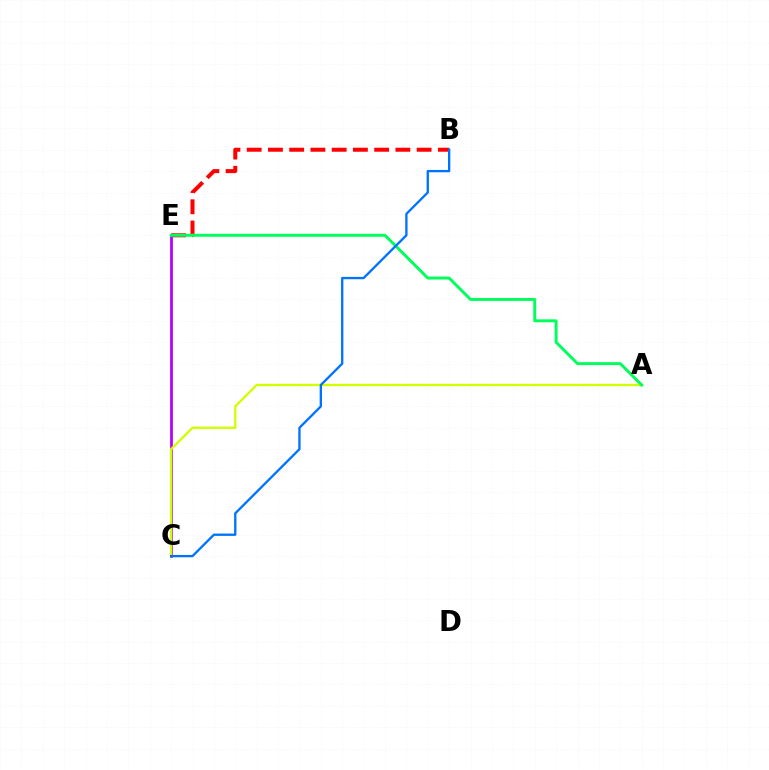{('B', 'E'): [{'color': '#ff0000', 'line_style': 'dashed', 'thickness': 2.89}], ('C', 'E'): [{'color': '#b900ff', 'line_style': 'solid', 'thickness': 2.0}], ('A', 'C'): [{'color': '#d1ff00', 'line_style': 'solid', 'thickness': 1.68}], ('A', 'E'): [{'color': '#00ff5c', 'line_style': 'solid', 'thickness': 2.12}], ('B', 'C'): [{'color': '#0074ff', 'line_style': 'solid', 'thickness': 1.68}]}